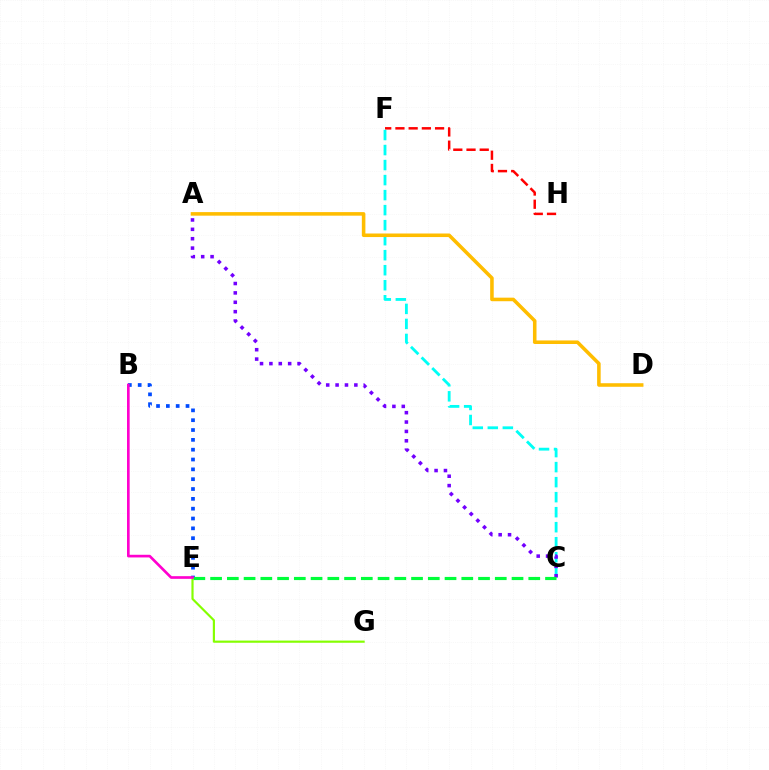{('E', 'G'): [{'color': '#84ff00', 'line_style': 'solid', 'thickness': 1.56}], ('F', 'H'): [{'color': '#ff0000', 'line_style': 'dashed', 'thickness': 1.79}], ('C', 'F'): [{'color': '#00fff6', 'line_style': 'dashed', 'thickness': 2.04}], ('A', 'C'): [{'color': '#7200ff', 'line_style': 'dotted', 'thickness': 2.55}], ('B', 'E'): [{'color': '#004bff', 'line_style': 'dotted', 'thickness': 2.67}, {'color': '#ff00cf', 'line_style': 'solid', 'thickness': 1.92}], ('A', 'D'): [{'color': '#ffbd00', 'line_style': 'solid', 'thickness': 2.56}], ('C', 'E'): [{'color': '#00ff39', 'line_style': 'dashed', 'thickness': 2.27}]}